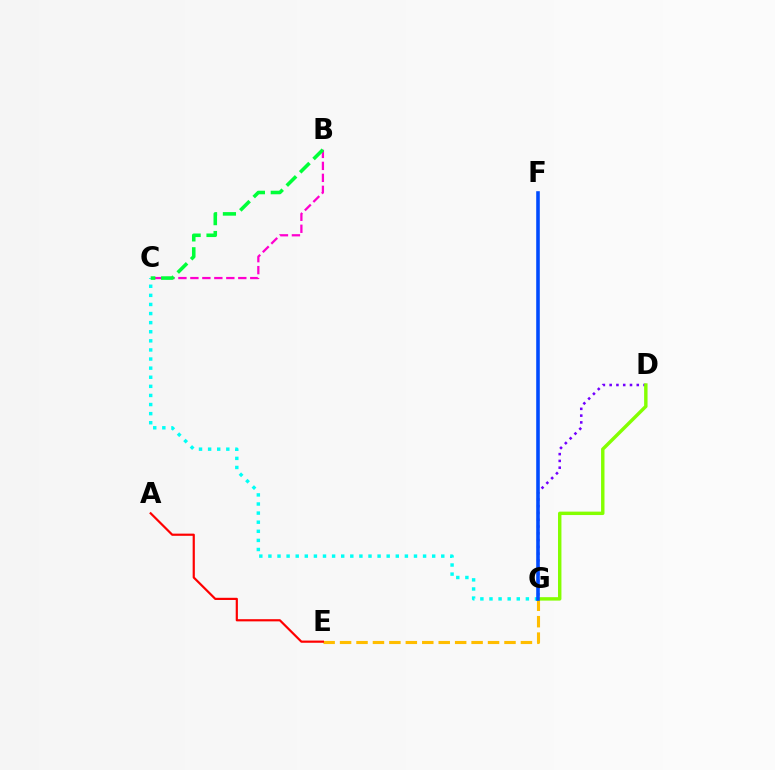{('E', 'G'): [{'color': '#ffbd00', 'line_style': 'dashed', 'thickness': 2.23}], ('A', 'E'): [{'color': '#ff0000', 'line_style': 'solid', 'thickness': 1.58}], ('D', 'G'): [{'color': '#7200ff', 'line_style': 'dotted', 'thickness': 1.84}, {'color': '#84ff00', 'line_style': 'solid', 'thickness': 2.46}], ('B', 'C'): [{'color': '#ff00cf', 'line_style': 'dashed', 'thickness': 1.63}, {'color': '#00ff39', 'line_style': 'dashed', 'thickness': 2.57}], ('C', 'G'): [{'color': '#00fff6', 'line_style': 'dotted', 'thickness': 2.47}], ('F', 'G'): [{'color': '#004bff', 'line_style': 'solid', 'thickness': 2.58}]}